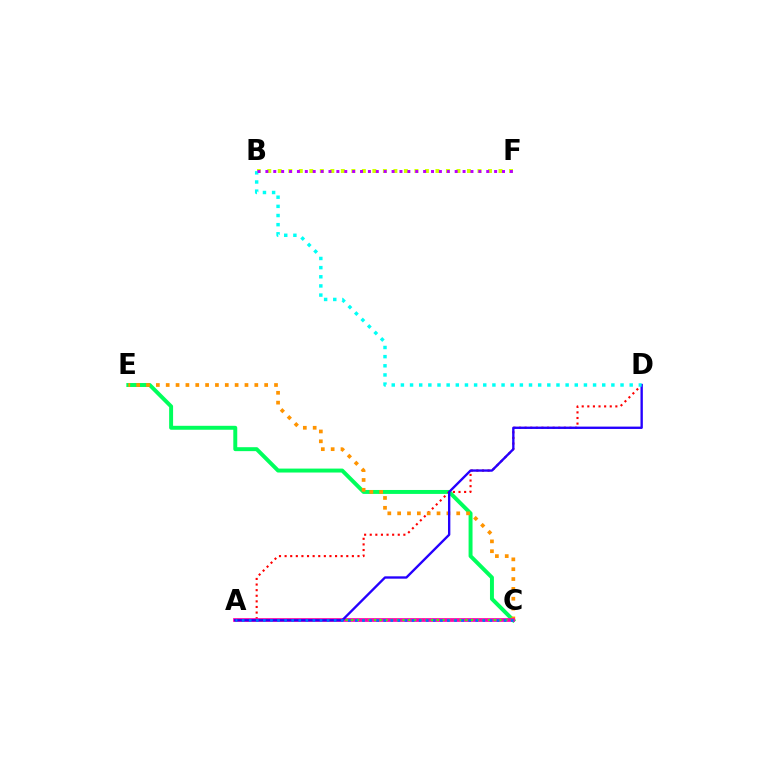{('C', 'E'): [{'color': '#00ff5c', 'line_style': 'solid', 'thickness': 2.84}, {'color': '#ff9400', 'line_style': 'dotted', 'thickness': 2.67}], ('A', 'D'): [{'color': '#ff0000', 'line_style': 'dotted', 'thickness': 1.52}, {'color': '#2500ff', 'line_style': 'solid', 'thickness': 1.69}], ('B', 'F'): [{'color': '#d1ff00', 'line_style': 'dotted', 'thickness': 2.86}, {'color': '#b900ff', 'line_style': 'dotted', 'thickness': 2.14}], ('A', 'C'): [{'color': '#ff00ac', 'line_style': 'solid', 'thickness': 2.68}, {'color': '#3dff00', 'line_style': 'dotted', 'thickness': 1.55}, {'color': '#0074ff', 'line_style': 'dotted', 'thickness': 1.92}], ('B', 'D'): [{'color': '#00fff6', 'line_style': 'dotted', 'thickness': 2.49}]}